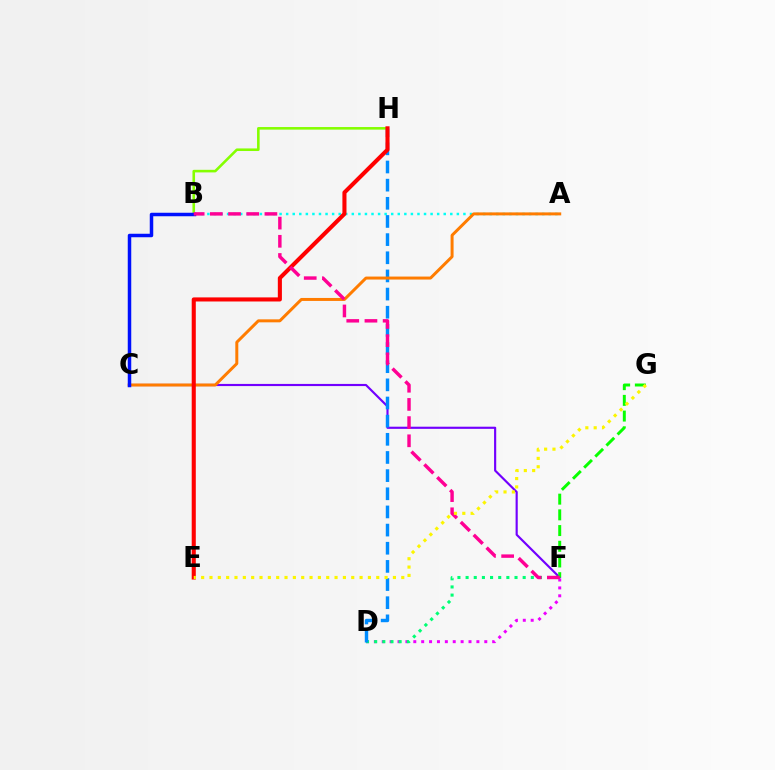{('C', 'F'): [{'color': '#7200ff', 'line_style': 'solid', 'thickness': 1.55}], ('D', 'F'): [{'color': '#ee00ff', 'line_style': 'dotted', 'thickness': 2.14}, {'color': '#00ff74', 'line_style': 'dotted', 'thickness': 2.22}], ('B', 'H'): [{'color': '#84ff00', 'line_style': 'solid', 'thickness': 1.86}], ('A', 'B'): [{'color': '#00fff6', 'line_style': 'dotted', 'thickness': 1.78}], ('D', 'H'): [{'color': '#008cff', 'line_style': 'dashed', 'thickness': 2.47}], ('A', 'C'): [{'color': '#ff7c00', 'line_style': 'solid', 'thickness': 2.15}], ('F', 'G'): [{'color': '#08ff00', 'line_style': 'dashed', 'thickness': 2.13}], ('B', 'C'): [{'color': '#0010ff', 'line_style': 'solid', 'thickness': 2.52}], ('E', 'H'): [{'color': '#ff0000', 'line_style': 'solid', 'thickness': 2.94}], ('B', 'F'): [{'color': '#ff0094', 'line_style': 'dashed', 'thickness': 2.47}], ('E', 'G'): [{'color': '#fcf500', 'line_style': 'dotted', 'thickness': 2.27}]}